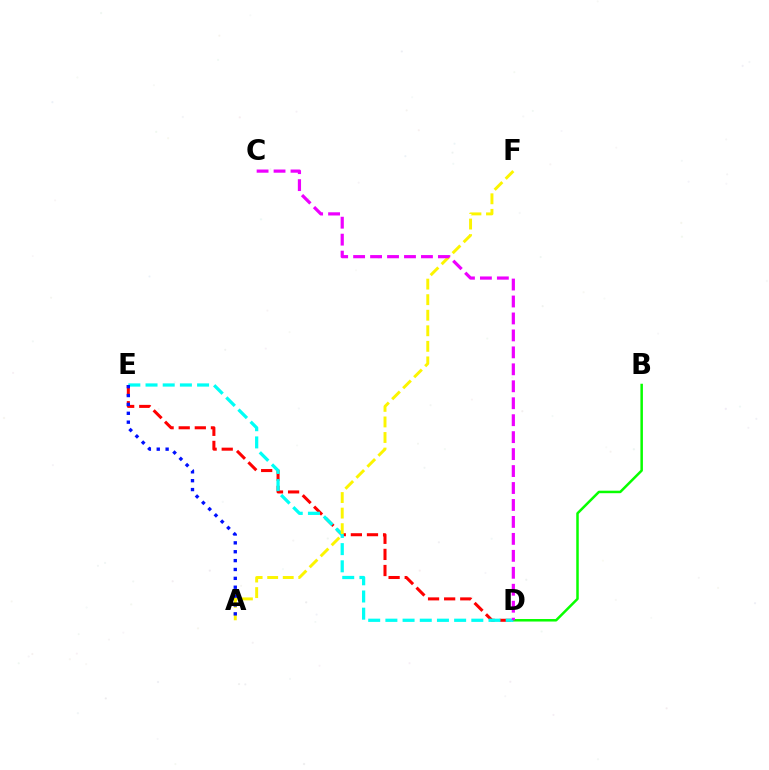{('B', 'D'): [{'color': '#08ff00', 'line_style': 'solid', 'thickness': 1.8}], ('D', 'E'): [{'color': '#ff0000', 'line_style': 'dashed', 'thickness': 2.19}, {'color': '#00fff6', 'line_style': 'dashed', 'thickness': 2.33}], ('A', 'F'): [{'color': '#fcf500', 'line_style': 'dashed', 'thickness': 2.11}], ('C', 'D'): [{'color': '#ee00ff', 'line_style': 'dashed', 'thickness': 2.3}], ('A', 'E'): [{'color': '#0010ff', 'line_style': 'dotted', 'thickness': 2.41}]}